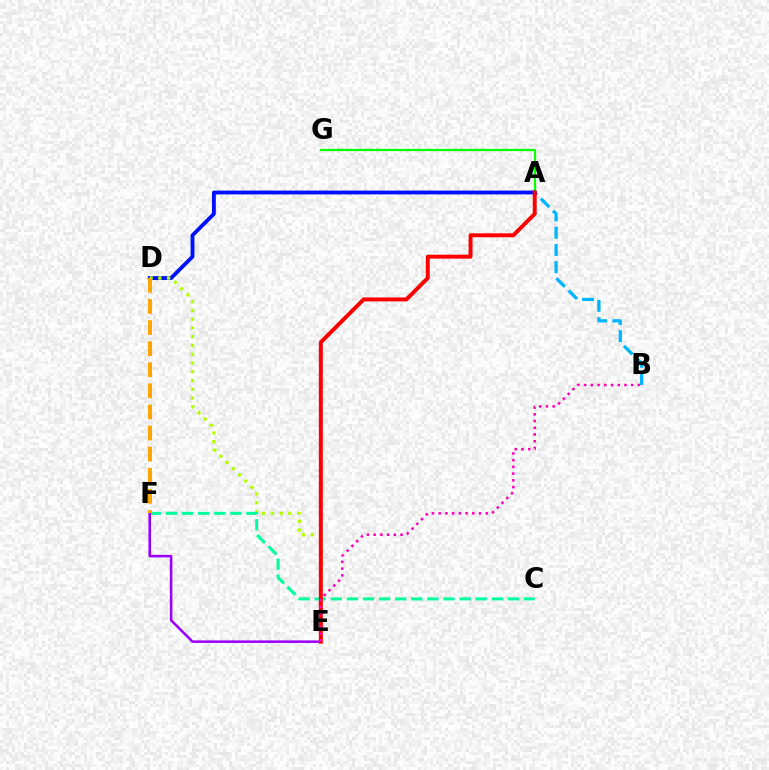{('A', 'G'): [{'color': '#08ff00', 'line_style': 'solid', 'thickness': 1.62}], ('A', 'B'): [{'color': '#00b5ff', 'line_style': 'dashed', 'thickness': 2.34}], ('A', 'D'): [{'color': '#0010ff', 'line_style': 'solid', 'thickness': 2.76}], ('D', 'E'): [{'color': '#b3ff00', 'line_style': 'dotted', 'thickness': 2.38}], ('C', 'F'): [{'color': '#00ff9d', 'line_style': 'dashed', 'thickness': 2.19}], ('E', 'F'): [{'color': '#9b00ff', 'line_style': 'solid', 'thickness': 1.84}], ('A', 'E'): [{'color': '#ff0000', 'line_style': 'solid', 'thickness': 2.85}], ('B', 'E'): [{'color': '#ff00bd', 'line_style': 'dotted', 'thickness': 1.83}], ('D', 'F'): [{'color': '#ffa500', 'line_style': 'dashed', 'thickness': 2.87}]}